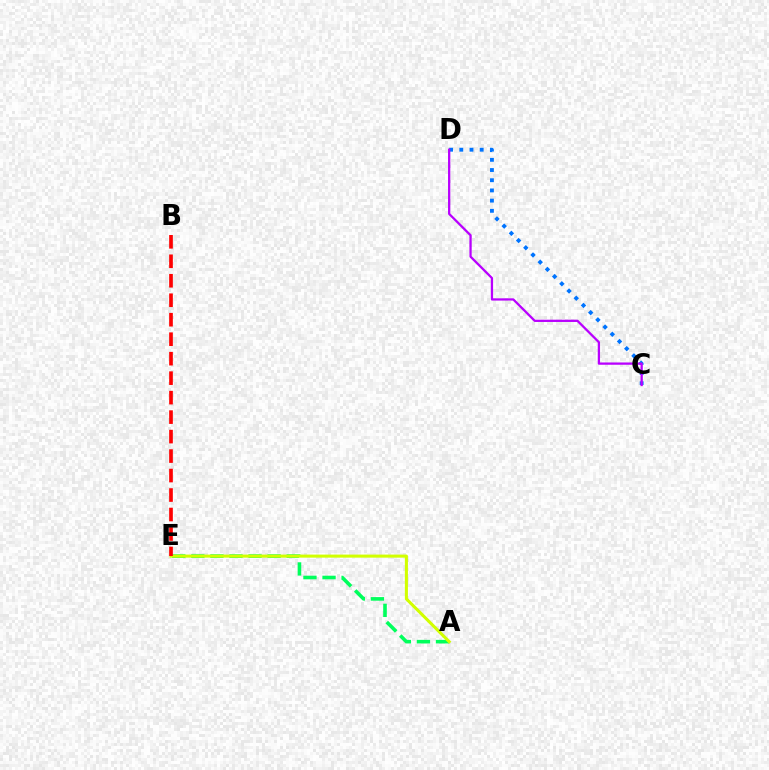{('A', 'E'): [{'color': '#00ff5c', 'line_style': 'dashed', 'thickness': 2.59}, {'color': '#d1ff00', 'line_style': 'solid', 'thickness': 2.2}], ('C', 'D'): [{'color': '#0074ff', 'line_style': 'dotted', 'thickness': 2.77}, {'color': '#b900ff', 'line_style': 'solid', 'thickness': 1.64}], ('B', 'E'): [{'color': '#ff0000', 'line_style': 'dashed', 'thickness': 2.65}]}